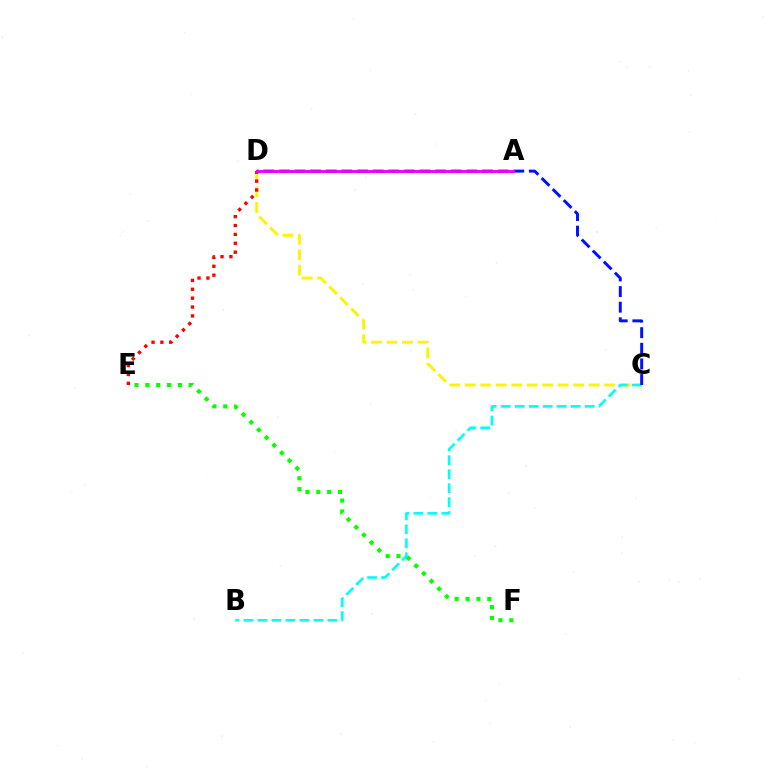{('C', 'D'): [{'color': '#fcf500', 'line_style': 'dashed', 'thickness': 2.1}, {'color': '#0010ff', 'line_style': 'dashed', 'thickness': 2.12}], ('D', 'E'): [{'color': '#ff0000', 'line_style': 'dotted', 'thickness': 2.41}], ('B', 'C'): [{'color': '#00fff6', 'line_style': 'dashed', 'thickness': 1.9}], ('E', 'F'): [{'color': '#08ff00', 'line_style': 'dotted', 'thickness': 2.95}], ('A', 'D'): [{'color': '#ee00ff', 'line_style': 'solid', 'thickness': 2.08}]}